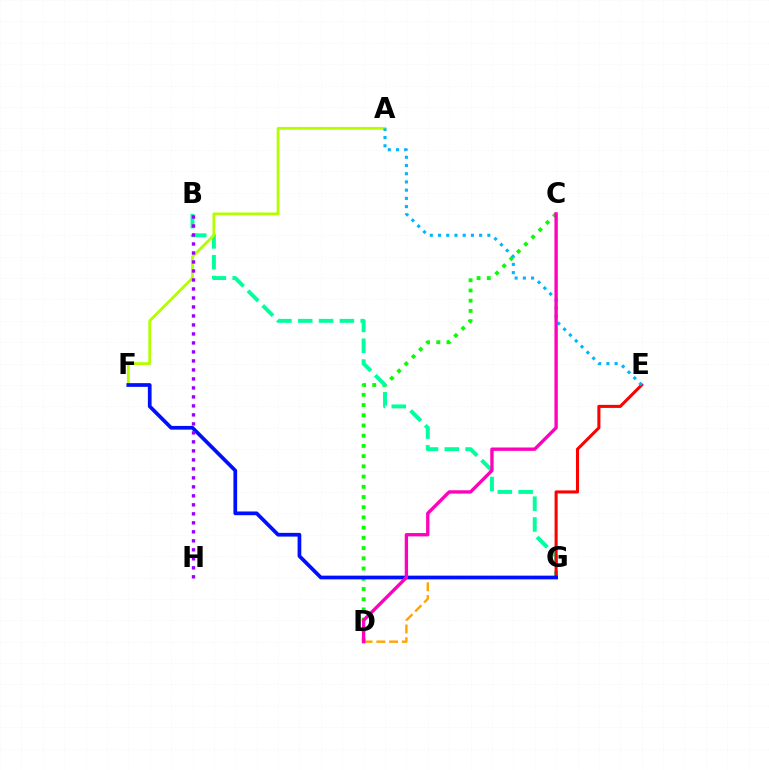{('C', 'D'): [{'color': '#08ff00', 'line_style': 'dotted', 'thickness': 2.78}, {'color': '#ff00bd', 'line_style': 'solid', 'thickness': 2.41}], ('B', 'G'): [{'color': '#00ff9d', 'line_style': 'dashed', 'thickness': 2.83}], ('D', 'G'): [{'color': '#ffa500', 'line_style': 'dashed', 'thickness': 1.73}], ('A', 'F'): [{'color': '#b3ff00', 'line_style': 'solid', 'thickness': 2.03}], ('E', 'G'): [{'color': '#ff0000', 'line_style': 'solid', 'thickness': 2.21}], ('F', 'G'): [{'color': '#0010ff', 'line_style': 'solid', 'thickness': 2.67}], ('A', 'E'): [{'color': '#00b5ff', 'line_style': 'dotted', 'thickness': 2.23}], ('B', 'H'): [{'color': '#9b00ff', 'line_style': 'dotted', 'thickness': 2.44}]}